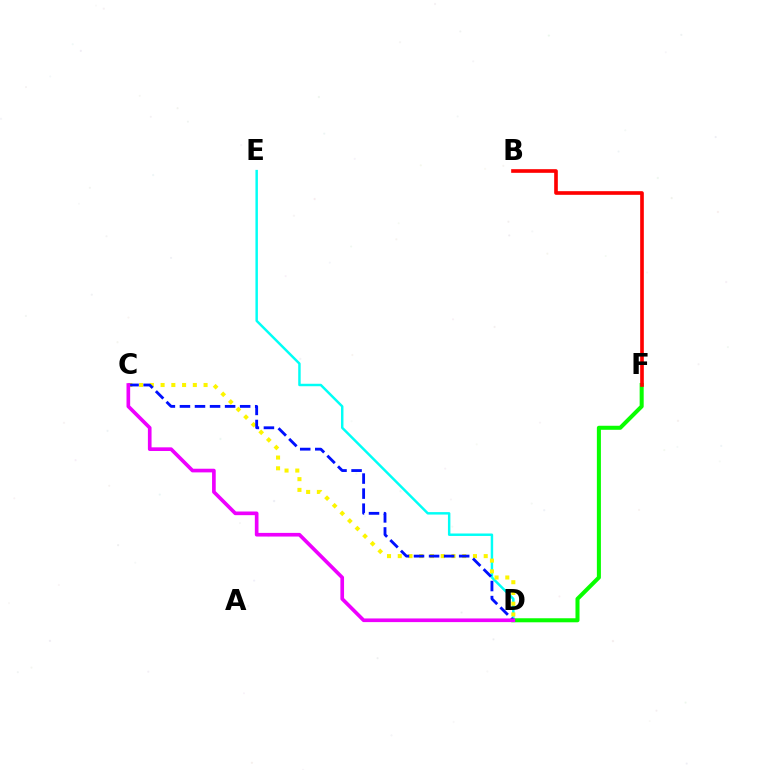{('D', 'E'): [{'color': '#00fff6', 'line_style': 'solid', 'thickness': 1.77}], ('C', 'D'): [{'color': '#fcf500', 'line_style': 'dotted', 'thickness': 2.92}, {'color': '#0010ff', 'line_style': 'dashed', 'thickness': 2.04}, {'color': '#ee00ff', 'line_style': 'solid', 'thickness': 2.64}], ('D', 'F'): [{'color': '#08ff00', 'line_style': 'solid', 'thickness': 2.91}], ('B', 'F'): [{'color': '#ff0000', 'line_style': 'solid', 'thickness': 2.62}]}